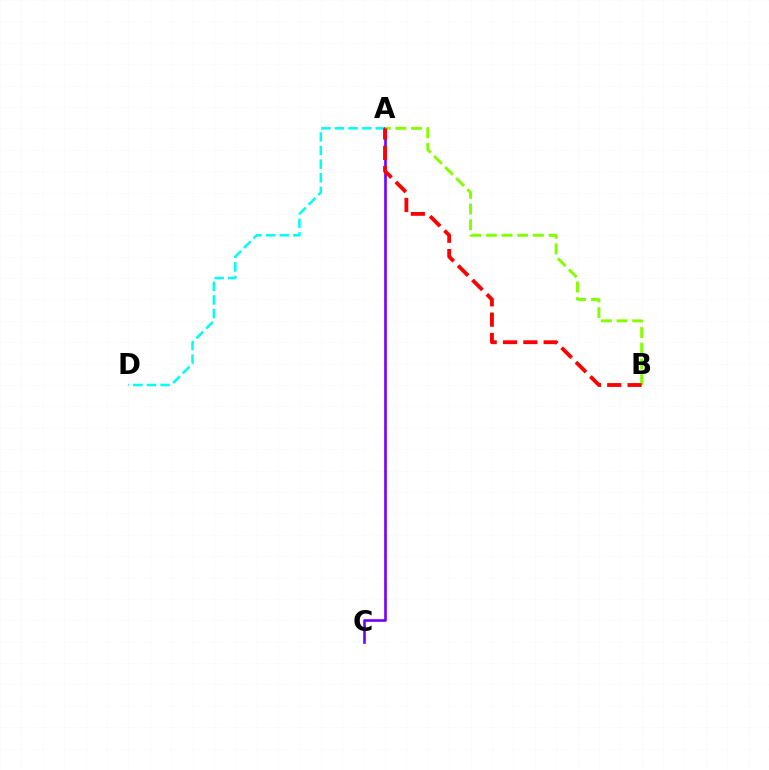{('A', 'D'): [{'color': '#00fff6', 'line_style': 'dashed', 'thickness': 1.85}], ('A', 'C'): [{'color': '#7200ff', 'line_style': 'solid', 'thickness': 1.9}], ('A', 'B'): [{'color': '#84ff00', 'line_style': 'dashed', 'thickness': 2.13}, {'color': '#ff0000', 'line_style': 'dashed', 'thickness': 2.76}]}